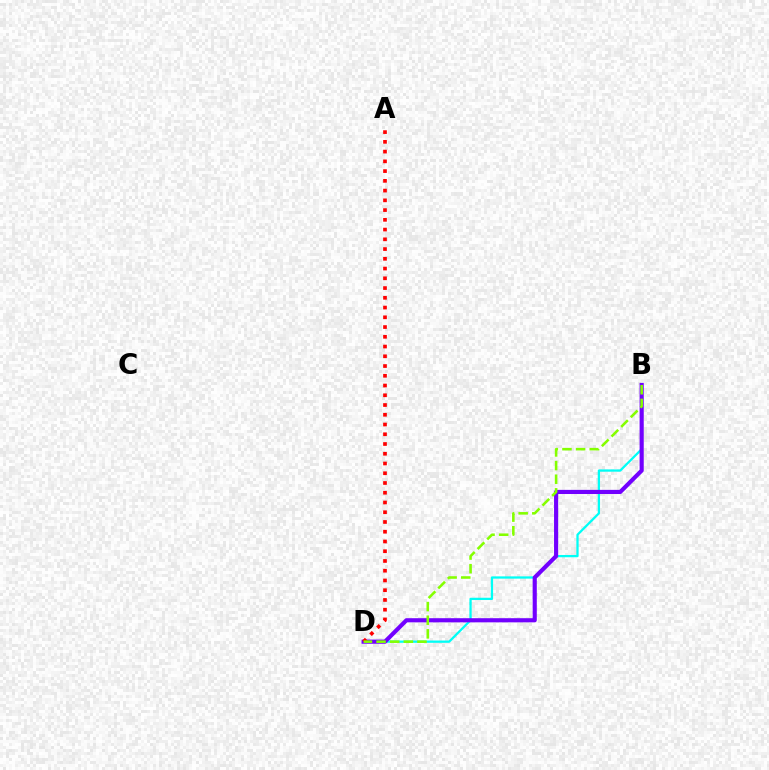{('B', 'D'): [{'color': '#00fff6', 'line_style': 'solid', 'thickness': 1.63}, {'color': '#7200ff', 'line_style': 'solid', 'thickness': 2.98}, {'color': '#84ff00', 'line_style': 'dashed', 'thickness': 1.85}], ('A', 'D'): [{'color': '#ff0000', 'line_style': 'dotted', 'thickness': 2.65}]}